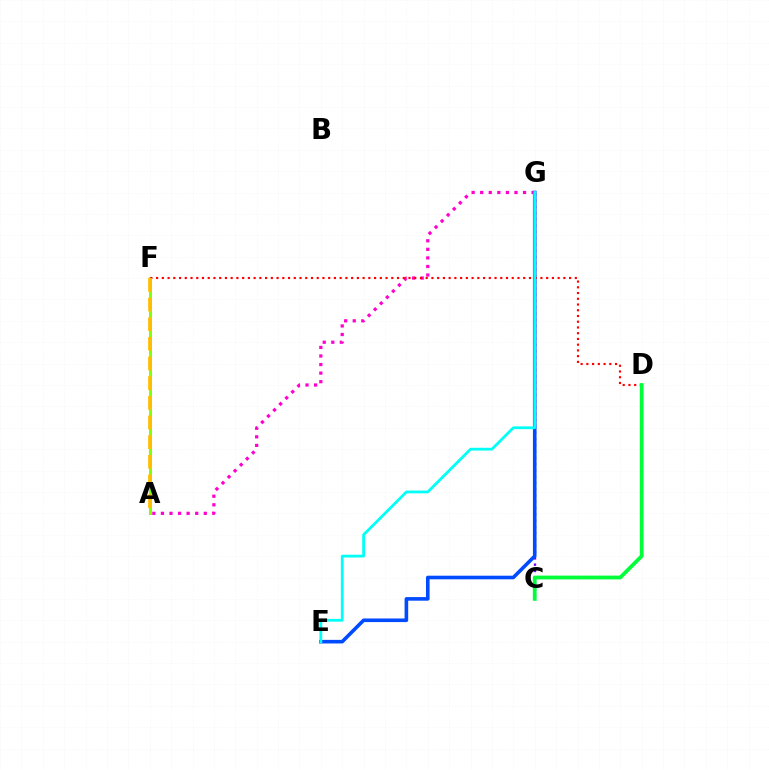{('A', 'G'): [{'color': '#ff00cf', 'line_style': 'dotted', 'thickness': 2.33}], ('C', 'G'): [{'color': '#7200ff', 'line_style': 'dotted', 'thickness': 1.71}], ('A', 'F'): [{'color': '#84ff00', 'line_style': 'solid', 'thickness': 2.14}, {'color': '#ffbd00', 'line_style': 'dashed', 'thickness': 2.67}], ('E', 'G'): [{'color': '#004bff', 'line_style': 'solid', 'thickness': 2.59}, {'color': '#00fff6', 'line_style': 'solid', 'thickness': 2.0}], ('D', 'F'): [{'color': '#ff0000', 'line_style': 'dotted', 'thickness': 1.56}], ('C', 'D'): [{'color': '#00ff39', 'line_style': 'solid', 'thickness': 2.72}]}